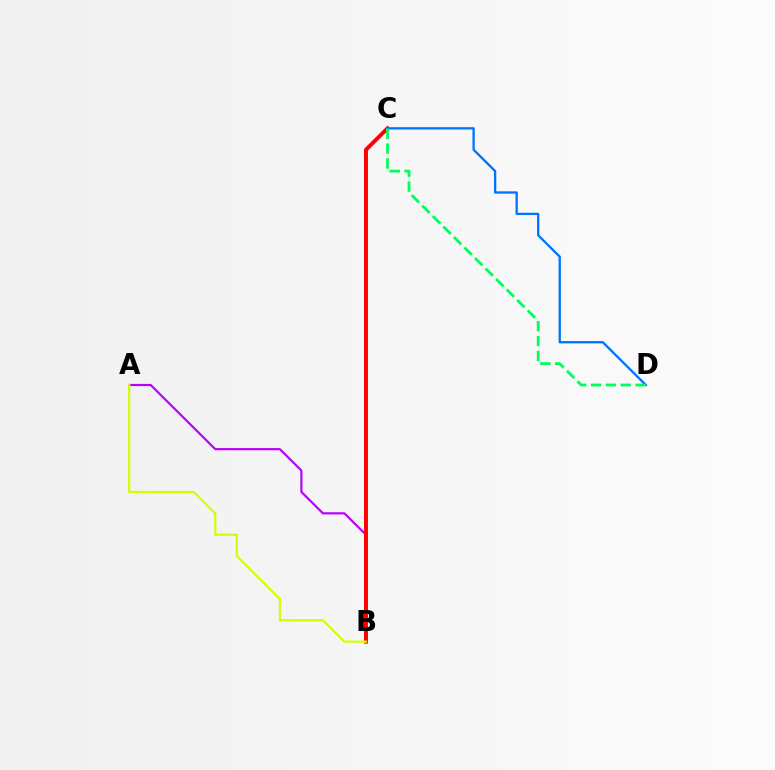{('A', 'B'): [{'color': '#b900ff', 'line_style': 'solid', 'thickness': 1.57}, {'color': '#d1ff00', 'line_style': 'solid', 'thickness': 1.57}], ('B', 'C'): [{'color': '#ff0000', 'line_style': 'solid', 'thickness': 2.84}], ('C', 'D'): [{'color': '#0074ff', 'line_style': 'solid', 'thickness': 1.67}, {'color': '#00ff5c', 'line_style': 'dashed', 'thickness': 2.02}]}